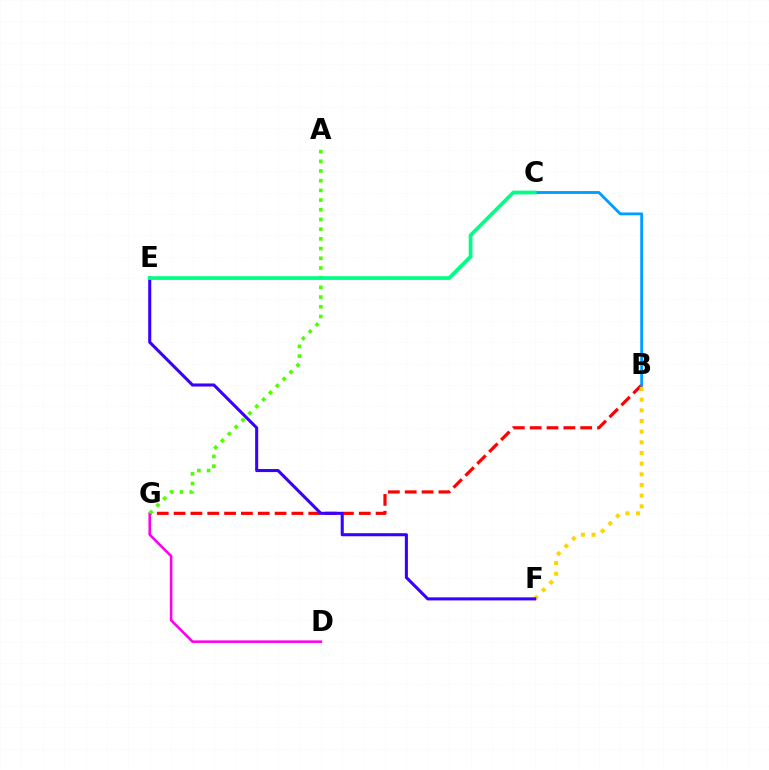{('B', 'G'): [{'color': '#ff0000', 'line_style': 'dashed', 'thickness': 2.29}], ('D', 'G'): [{'color': '#ff00ed', 'line_style': 'solid', 'thickness': 1.85}], ('A', 'G'): [{'color': '#4fff00', 'line_style': 'dotted', 'thickness': 2.64}], ('B', 'F'): [{'color': '#ffd500', 'line_style': 'dotted', 'thickness': 2.9}], ('B', 'C'): [{'color': '#009eff', 'line_style': 'solid', 'thickness': 2.06}], ('E', 'F'): [{'color': '#3700ff', 'line_style': 'solid', 'thickness': 2.2}], ('C', 'E'): [{'color': '#00ff86', 'line_style': 'solid', 'thickness': 2.7}]}